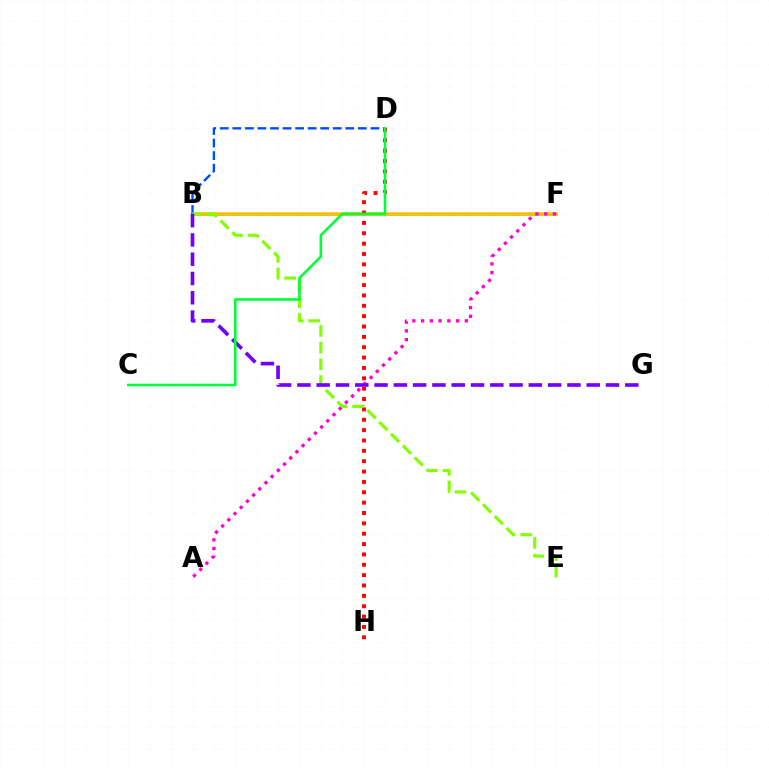{('B', 'F'): [{'color': '#00fff6', 'line_style': 'solid', 'thickness': 1.92}, {'color': '#ffbd00', 'line_style': 'solid', 'thickness': 2.52}], ('A', 'F'): [{'color': '#ff00cf', 'line_style': 'dotted', 'thickness': 2.38}], ('B', 'D'): [{'color': '#004bff', 'line_style': 'dashed', 'thickness': 1.71}], ('D', 'H'): [{'color': '#ff0000', 'line_style': 'dotted', 'thickness': 2.81}], ('B', 'E'): [{'color': '#84ff00', 'line_style': 'dashed', 'thickness': 2.27}], ('B', 'G'): [{'color': '#7200ff', 'line_style': 'dashed', 'thickness': 2.62}], ('C', 'D'): [{'color': '#00ff39', 'line_style': 'solid', 'thickness': 1.87}]}